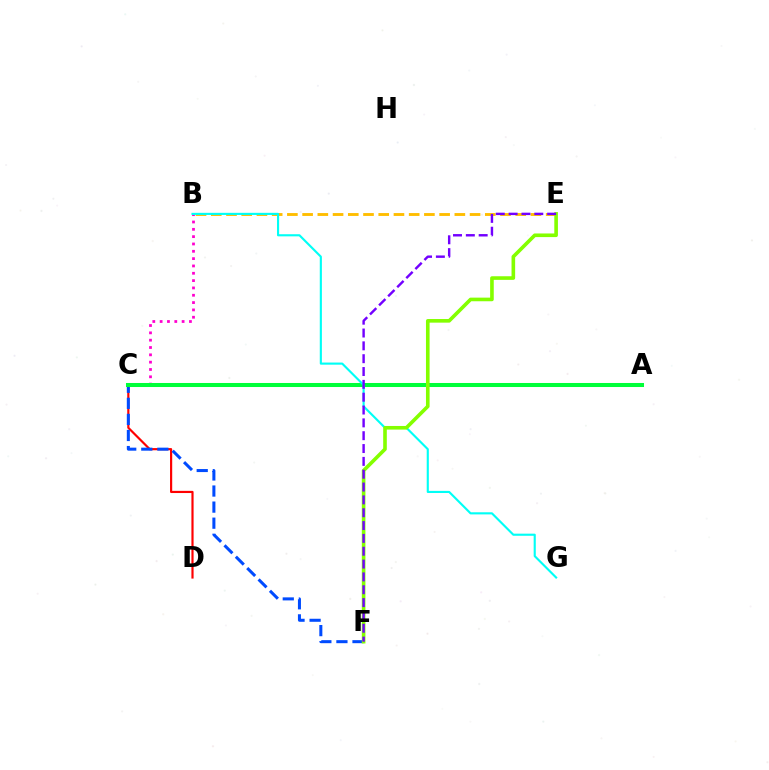{('B', 'C'): [{'color': '#ff00cf', 'line_style': 'dotted', 'thickness': 1.99}], ('C', 'D'): [{'color': '#ff0000', 'line_style': 'solid', 'thickness': 1.57}], ('C', 'F'): [{'color': '#004bff', 'line_style': 'dashed', 'thickness': 2.18}], ('A', 'C'): [{'color': '#00ff39', 'line_style': 'solid', 'thickness': 2.9}], ('B', 'E'): [{'color': '#ffbd00', 'line_style': 'dashed', 'thickness': 2.07}], ('B', 'G'): [{'color': '#00fff6', 'line_style': 'solid', 'thickness': 1.53}], ('E', 'F'): [{'color': '#84ff00', 'line_style': 'solid', 'thickness': 2.61}, {'color': '#7200ff', 'line_style': 'dashed', 'thickness': 1.74}]}